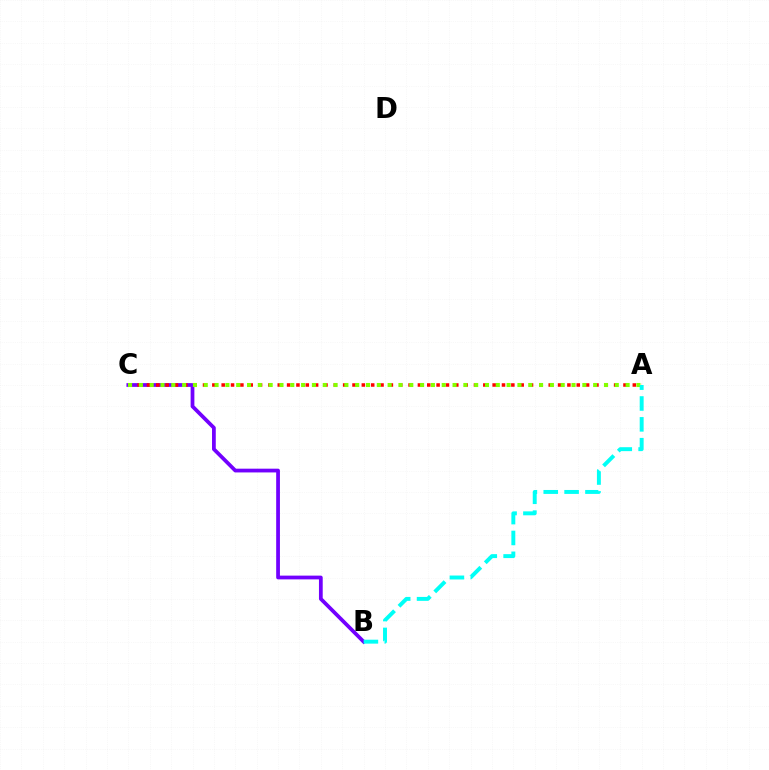{('B', 'C'): [{'color': '#7200ff', 'line_style': 'solid', 'thickness': 2.7}], ('A', 'C'): [{'color': '#ff0000', 'line_style': 'dotted', 'thickness': 2.54}, {'color': '#84ff00', 'line_style': 'dotted', 'thickness': 2.94}], ('A', 'B'): [{'color': '#00fff6', 'line_style': 'dashed', 'thickness': 2.83}]}